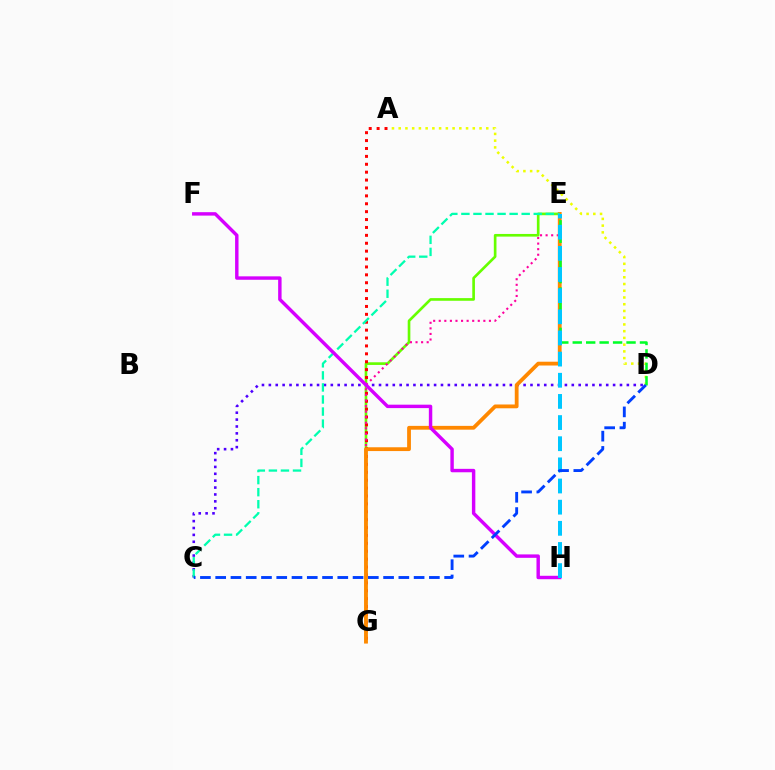{('C', 'D'): [{'color': '#4f00ff', 'line_style': 'dotted', 'thickness': 1.87}, {'color': '#003fff', 'line_style': 'dashed', 'thickness': 2.07}], ('E', 'G'): [{'color': '#66ff00', 'line_style': 'solid', 'thickness': 1.91}, {'color': '#ff00a0', 'line_style': 'dotted', 'thickness': 1.51}, {'color': '#ff8800', 'line_style': 'solid', 'thickness': 2.73}], ('A', 'G'): [{'color': '#ff0000', 'line_style': 'dotted', 'thickness': 2.15}], ('A', 'D'): [{'color': '#eeff00', 'line_style': 'dotted', 'thickness': 1.83}], ('C', 'E'): [{'color': '#00ffaf', 'line_style': 'dashed', 'thickness': 1.64}], ('F', 'H'): [{'color': '#d600ff', 'line_style': 'solid', 'thickness': 2.47}], ('D', 'E'): [{'color': '#00ff27', 'line_style': 'dashed', 'thickness': 1.83}], ('E', 'H'): [{'color': '#00c7ff', 'line_style': 'dashed', 'thickness': 2.87}]}